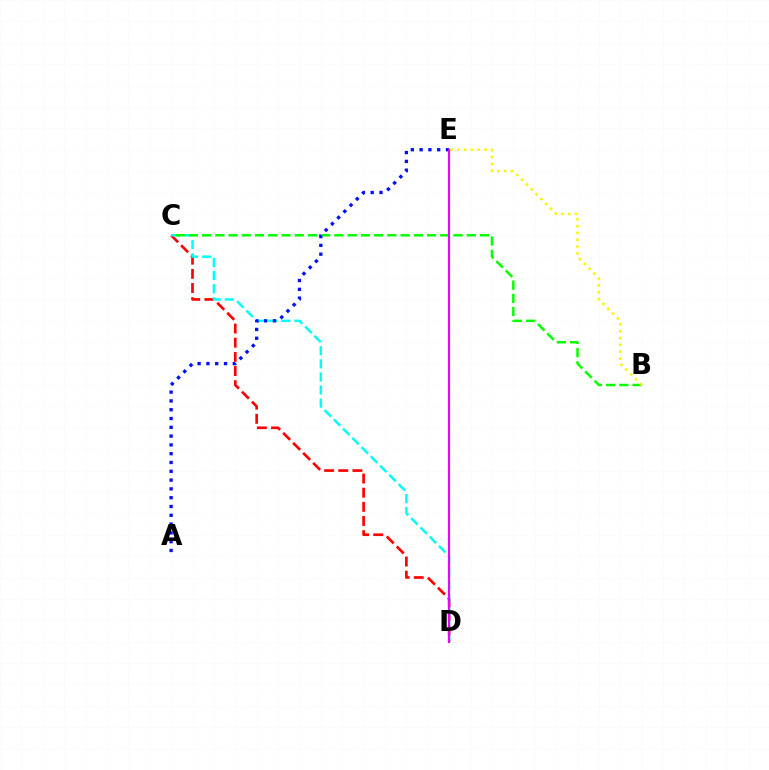{('C', 'D'): [{'color': '#ff0000', 'line_style': 'dashed', 'thickness': 1.92}, {'color': '#00fff6', 'line_style': 'dashed', 'thickness': 1.78}], ('B', 'C'): [{'color': '#08ff00', 'line_style': 'dashed', 'thickness': 1.8}], ('B', 'E'): [{'color': '#fcf500', 'line_style': 'dotted', 'thickness': 1.85}], ('A', 'E'): [{'color': '#0010ff', 'line_style': 'dotted', 'thickness': 2.39}], ('D', 'E'): [{'color': '#ee00ff', 'line_style': 'solid', 'thickness': 1.54}]}